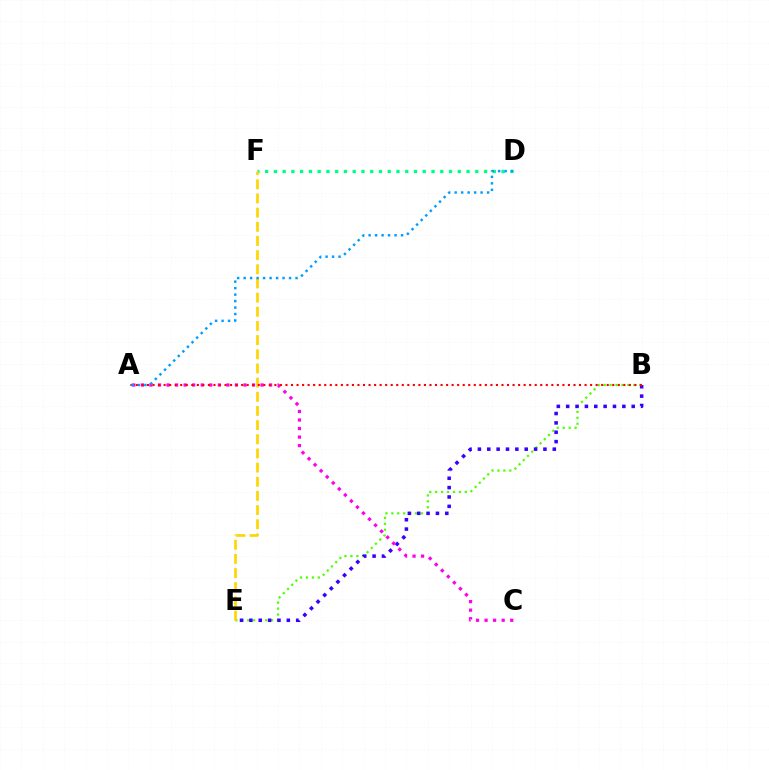{('D', 'F'): [{'color': '#00ff86', 'line_style': 'dotted', 'thickness': 2.38}], ('B', 'E'): [{'color': '#4fff00', 'line_style': 'dotted', 'thickness': 1.61}, {'color': '#3700ff', 'line_style': 'dotted', 'thickness': 2.54}], ('E', 'F'): [{'color': '#ffd500', 'line_style': 'dashed', 'thickness': 1.92}], ('A', 'C'): [{'color': '#ff00ed', 'line_style': 'dotted', 'thickness': 2.32}], ('A', 'B'): [{'color': '#ff0000', 'line_style': 'dotted', 'thickness': 1.5}], ('A', 'D'): [{'color': '#009eff', 'line_style': 'dotted', 'thickness': 1.76}]}